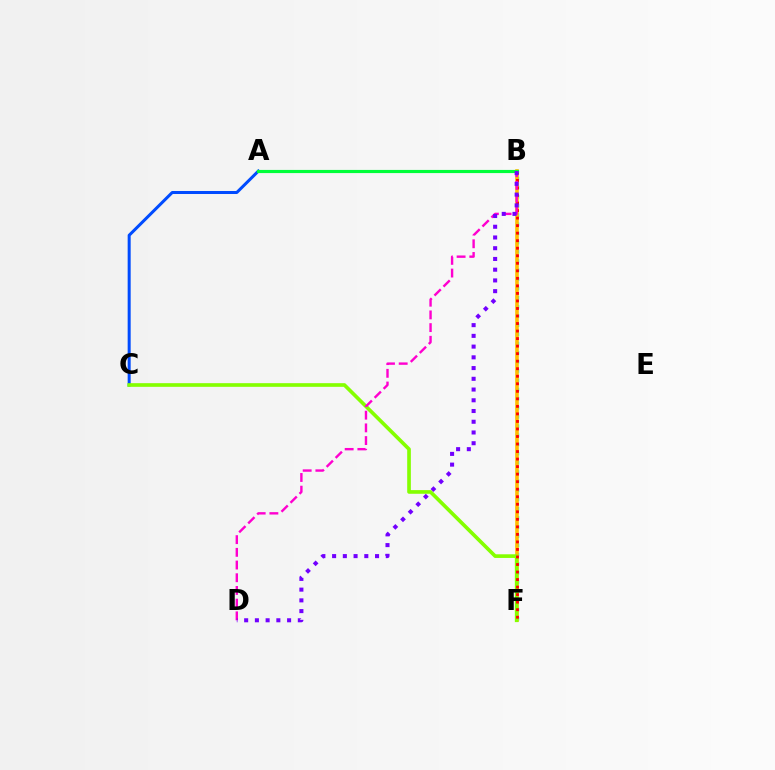{('B', 'F'): [{'color': '#00fff6', 'line_style': 'dotted', 'thickness': 2.49}, {'color': '#ffbd00', 'line_style': 'solid', 'thickness': 2.6}, {'color': '#ff0000', 'line_style': 'dotted', 'thickness': 2.05}], ('A', 'C'): [{'color': '#004bff', 'line_style': 'solid', 'thickness': 2.17}], ('C', 'F'): [{'color': '#84ff00', 'line_style': 'solid', 'thickness': 2.63}], ('B', 'D'): [{'color': '#ff00cf', 'line_style': 'dashed', 'thickness': 1.73}, {'color': '#7200ff', 'line_style': 'dotted', 'thickness': 2.92}], ('A', 'B'): [{'color': '#00ff39', 'line_style': 'solid', 'thickness': 2.27}]}